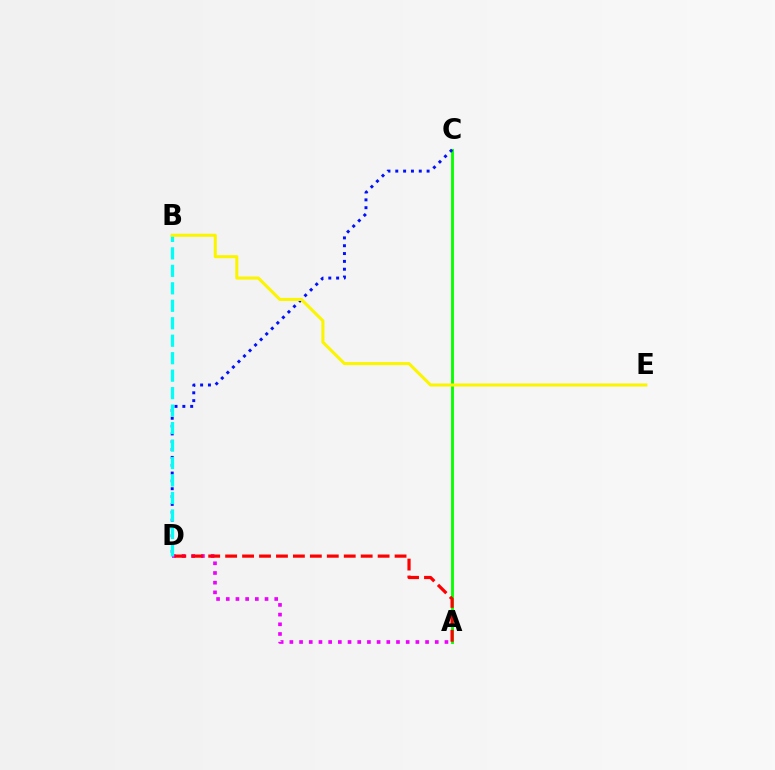{('A', 'C'): [{'color': '#08ff00', 'line_style': 'solid', 'thickness': 2.06}], ('C', 'D'): [{'color': '#0010ff', 'line_style': 'dotted', 'thickness': 2.13}], ('A', 'D'): [{'color': '#ee00ff', 'line_style': 'dotted', 'thickness': 2.63}, {'color': '#ff0000', 'line_style': 'dashed', 'thickness': 2.3}], ('B', 'D'): [{'color': '#00fff6', 'line_style': 'dashed', 'thickness': 2.37}], ('B', 'E'): [{'color': '#fcf500', 'line_style': 'solid', 'thickness': 2.21}]}